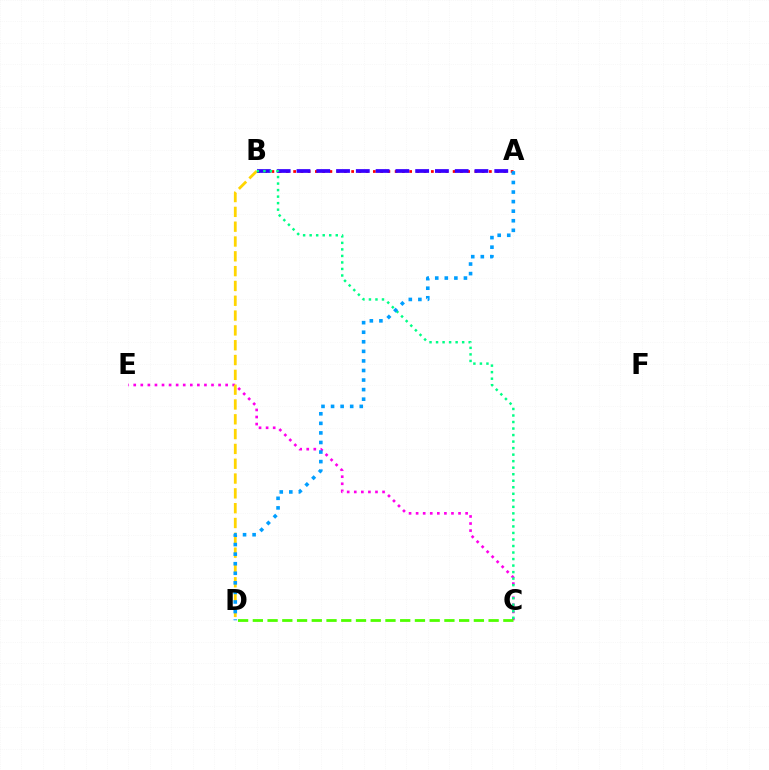{('C', 'E'): [{'color': '#ff00ed', 'line_style': 'dotted', 'thickness': 1.92}], ('A', 'B'): [{'color': '#ff0000', 'line_style': 'dotted', 'thickness': 1.97}, {'color': '#3700ff', 'line_style': 'dashed', 'thickness': 2.69}], ('B', 'D'): [{'color': '#ffd500', 'line_style': 'dashed', 'thickness': 2.01}], ('B', 'C'): [{'color': '#00ff86', 'line_style': 'dotted', 'thickness': 1.77}], ('A', 'D'): [{'color': '#009eff', 'line_style': 'dotted', 'thickness': 2.6}], ('C', 'D'): [{'color': '#4fff00', 'line_style': 'dashed', 'thickness': 2.0}]}